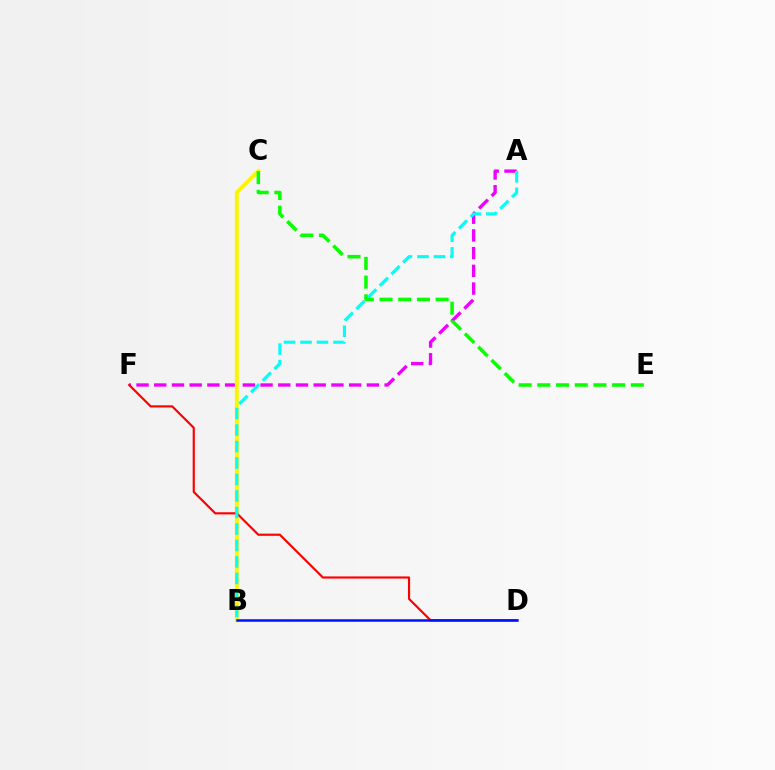{('A', 'F'): [{'color': '#ee00ff', 'line_style': 'dashed', 'thickness': 2.41}], ('B', 'C'): [{'color': '#fcf500', 'line_style': 'solid', 'thickness': 2.82}], ('D', 'F'): [{'color': '#ff0000', 'line_style': 'solid', 'thickness': 1.56}], ('B', 'D'): [{'color': '#0010ff', 'line_style': 'solid', 'thickness': 1.8}], ('A', 'B'): [{'color': '#00fff6', 'line_style': 'dashed', 'thickness': 2.24}], ('C', 'E'): [{'color': '#08ff00', 'line_style': 'dashed', 'thickness': 2.54}]}